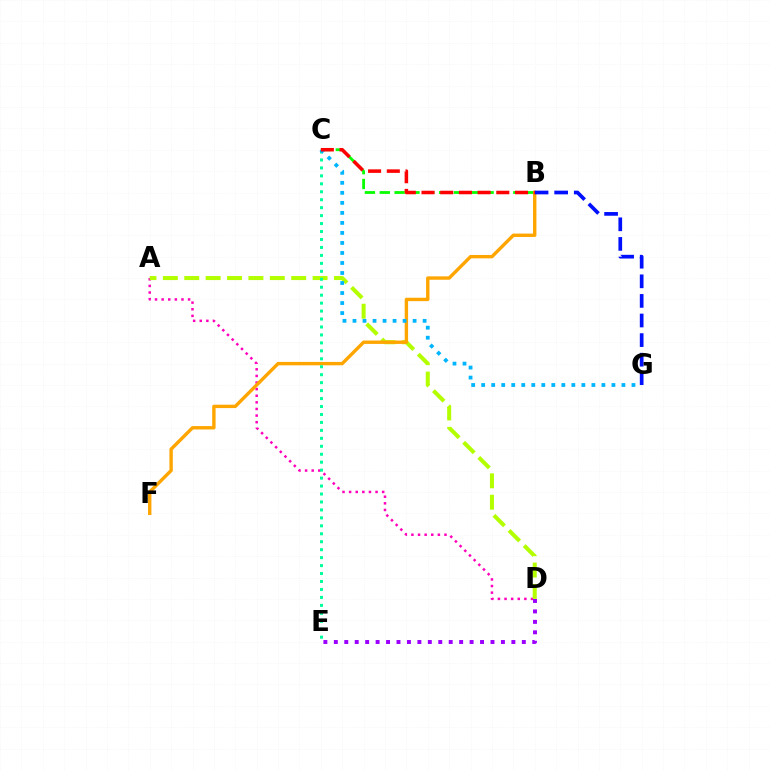{('A', 'D'): [{'color': '#ff00bd', 'line_style': 'dotted', 'thickness': 1.8}, {'color': '#b3ff00', 'line_style': 'dashed', 'thickness': 2.91}], ('B', 'C'): [{'color': '#08ff00', 'line_style': 'dashed', 'thickness': 2.02}, {'color': '#ff0000', 'line_style': 'dashed', 'thickness': 2.54}], ('B', 'F'): [{'color': '#ffa500', 'line_style': 'solid', 'thickness': 2.44}], ('C', 'E'): [{'color': '#00ff9d', 'line_style': 'dotted', 'thickness': 2.16}], ('D', 'E'): [{'color': '#9b00ff', 'line_style': 'dotted', 'thickness': 2.84}], ('C', 'G'): [{'color': '#00b5ff', 'line_style': 'dotted', 'thickness': 2.72}], ('B', 'G'): [{'color': '#0010ff', 'line_style': 'dashed', 'thickness': 2.66}]}